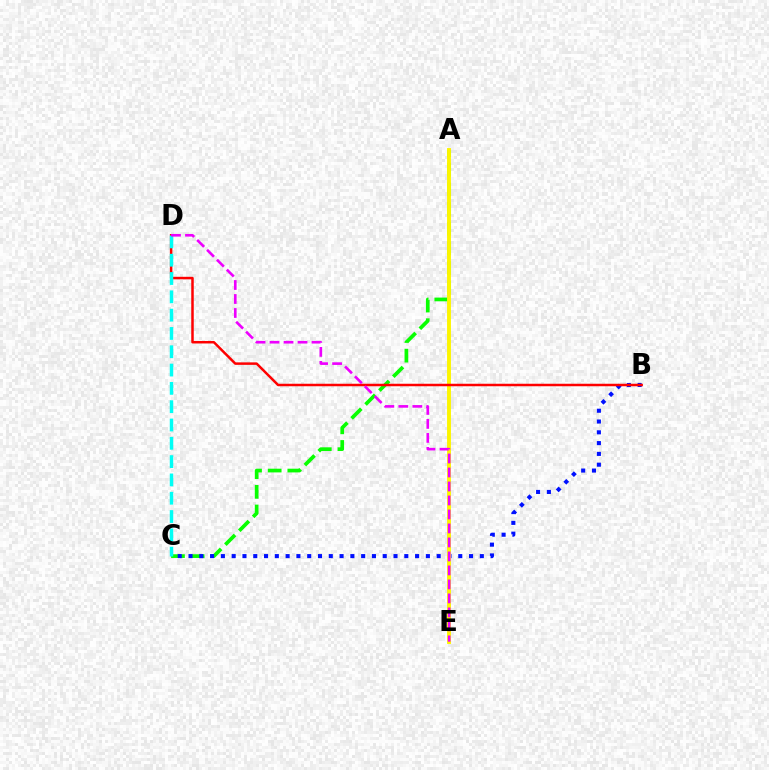{('A', 'C'): [{'color': '#08ff00', 'line_style': 'dashed', 'thickness': 2.67}], ('B', 'C'): [{'color': '#0010ff', 'line_style': 'dotted', 'thickness': 2.93}], ('A', 'E'): [{'color': '#fcf500', 'line_style': 'solid', 'thickness': 2.81}], ('B', 'D'): [{'color': '#ff0000', 'line_style': 'solid', 'thickness': 1.79}], ('C', 'D'): [{'color': '#00fff6', 'line_style': 'dashed', 'thickness': 2.49}], ('D', 'E'): [{'color': '#ee00ff', 'line_style': 'dashed', 'thickness': 1.9}]}